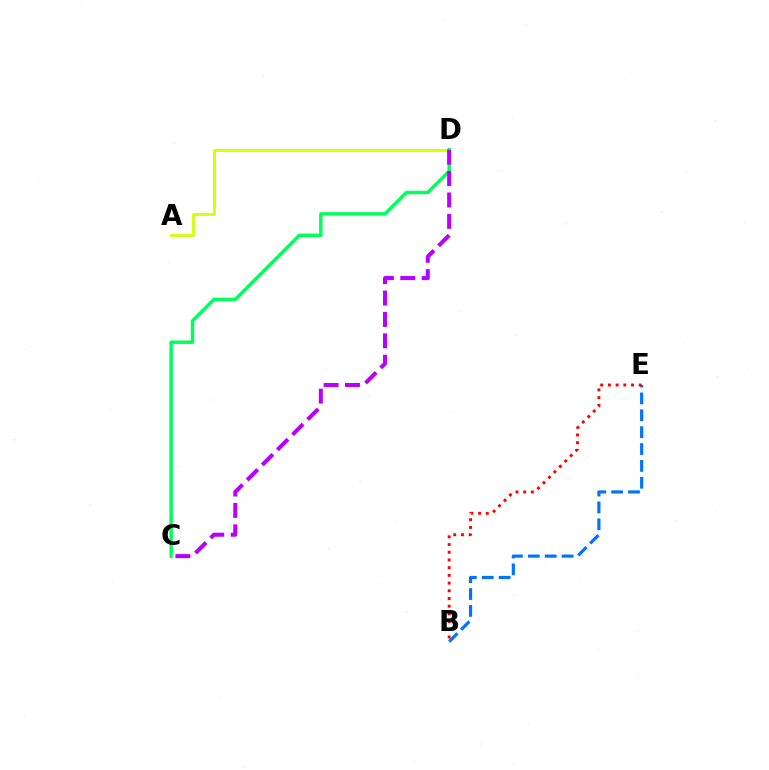{('A', 'D'): [{'color': '#d1ff00', 'line_style': 'solid', 'thickness': 1.99}], ('C', 'D'): [{'color': '#00ff5c', 'line_style': 'solid', 'thickness': 2.47}, {'color': '#b900ff', 'line_style': 'dashed', 'thickness': 2.91}], ('B', 'E'): [{'color': '#0074ff', 'line_style': 'dashed', 'thickness': 2.29}, {'color': '#ff0000', 'line_style': 'dotted', 'thickness': 2.09}]}